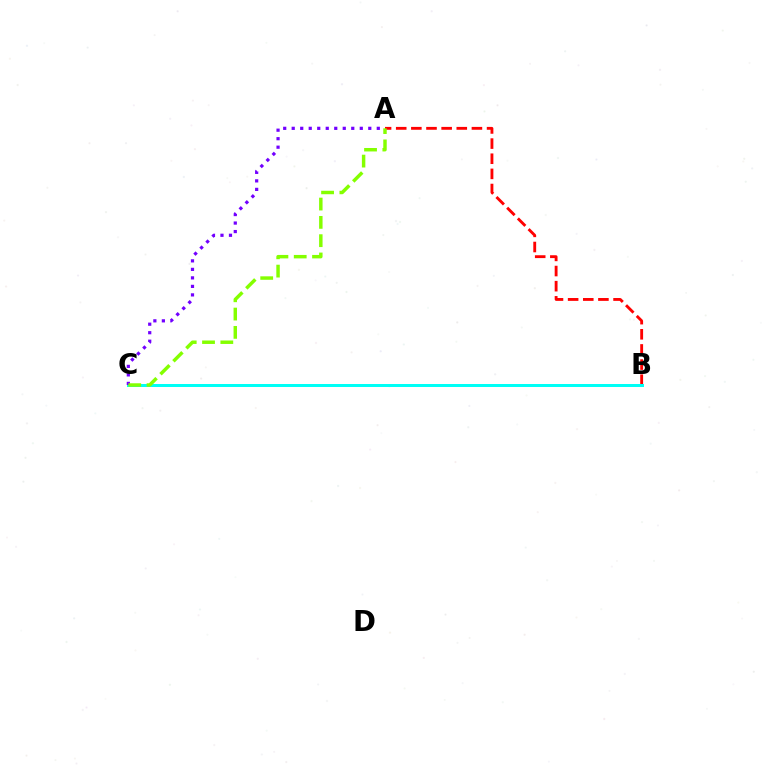{('A', 'B'): [{'color': '#ff0000', 'line_style': 'dashed', 'thickness': 2.06}], ('B', 'C'): [{'color': '#00fff6', 'line_style': 'solid', 'thickness': 2.16}], ('A', 'C'): [{'color': '#7200ff', 'line_style': 'dotted', 'thickness': 2.31}, {'color': '#84ff00', 'line_style': 'dashed', 'thickness': 2.49}]}